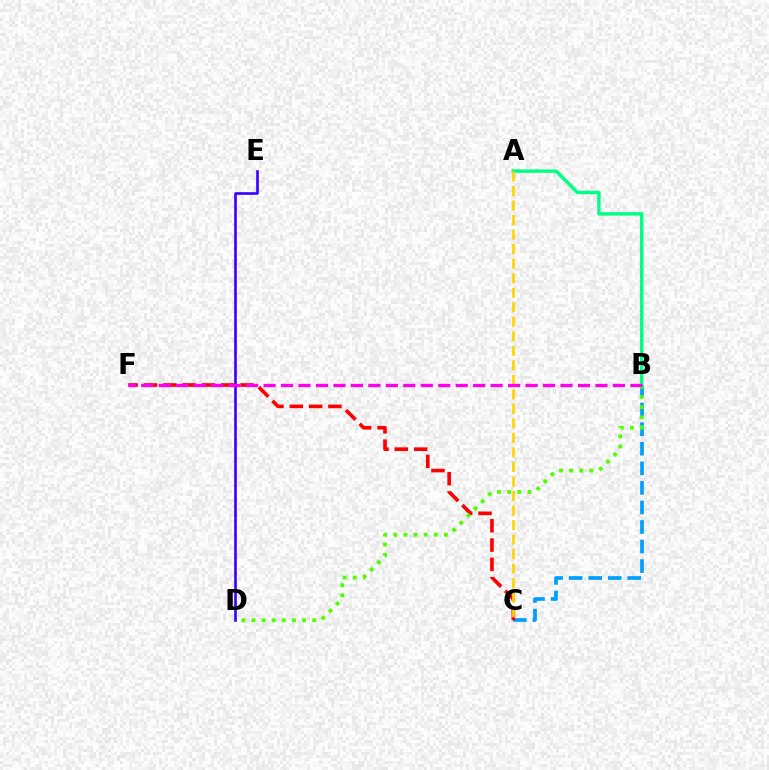{('D', 'E'): [{'color': '#3700ff', 'line_style': 'solid', 'thickness': 1.89}], ('B', 'C'): [{'color': '#009eff', 'line_style': 'dashed', 'thickness': 2.66}], ('C', 'F'): [{'color': '#ff0000', 'line_style': 'dashed', 'thickness': 2.63}], ('B', 'D'): [{'color': '#4fff00', 'line_style': 'dotted', 'thickness': 2.75}], ('A', 'B'): [{'color': '#00ff86', 'line_style': 'solid', 'thickness': 2.46}], ('A', 'C'): [{'color': '#ffd500', 'line_style': 'dashed', 'thickness': 1.97}], ('B', 'F'): [{'color': '#ff00ed', 'line_style': 'dashed', 'thickness': 2.37}]}